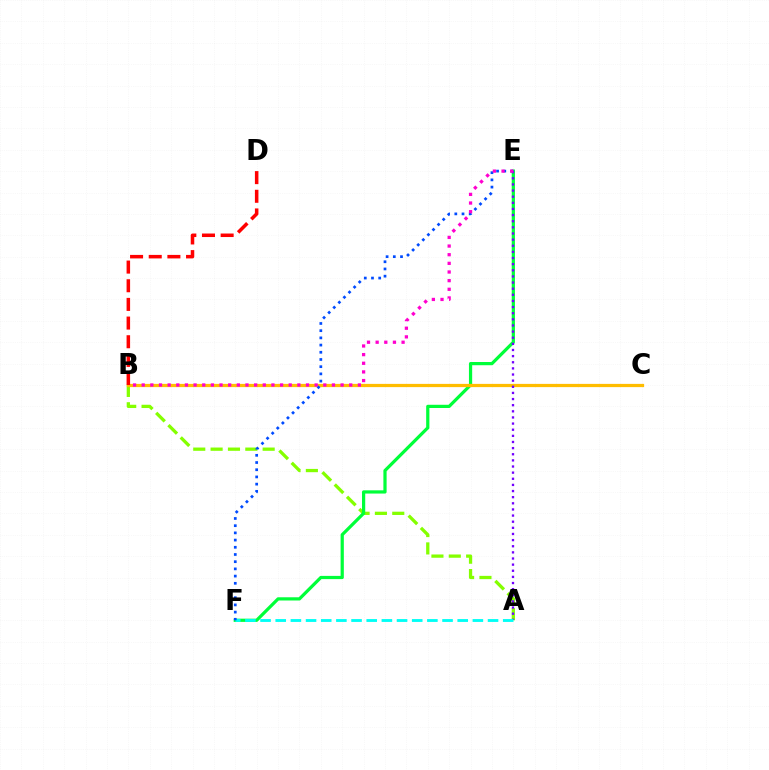{('A', 'B'): [{'color': '#84ff00', 'line_style': 'dashed', 'thickness': 2.36}], ('E', 'F'): [{'color': '#00ff39', 'line_style': 'solid', 'thickness': 2.32}, {'color': '#004bff', 'line_style': 'dotted', 'thickness': 1.96}], ('B', 'C'): [{'color': '#ffbd00', 'line_style': 'solid', 'thickness': 2.33}], ('B', 'D'): [{'color': '#ff0000', 'line_style': 'dashed', 'thickness': 2.54}], ('A', 'E'): [{'color': '#7200ff', 'line_style': 'dotted', 'thickness': 1.67}], ('A', 'F'): [{'color': '#00fff6', 'line_style': 'dashed', 'thickness': 2.06}], ('B', 'E'): [{'color': '#ff00cf', 'line_style': 'dotted', 'thickness': 2.35}]}